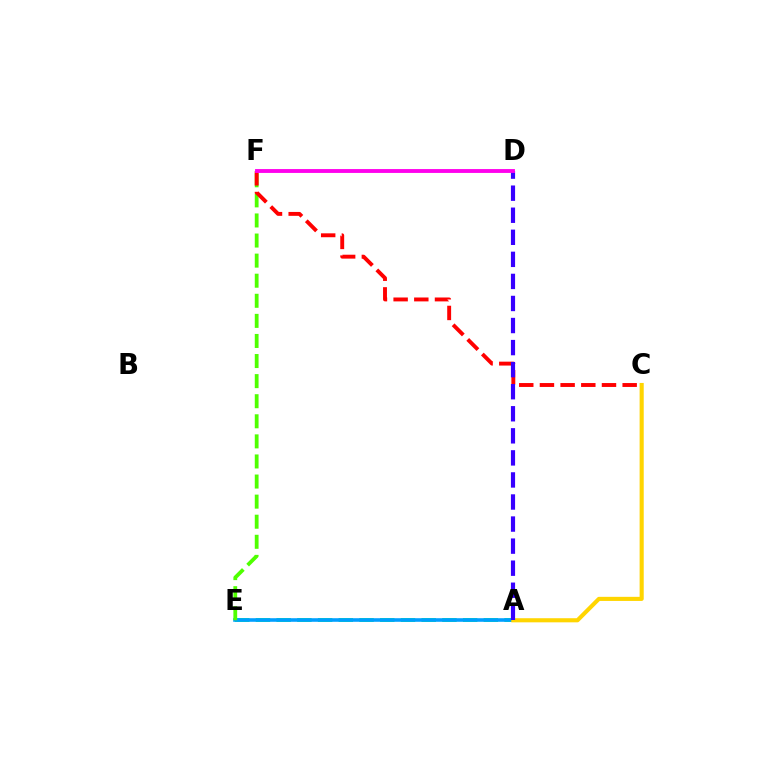{('A', 'E'): [{'color': '#00ff86', 'line_style': 'dashed', 'thickness': 2.81}, {'color': '#009eff', 'line_style': 'solid', 'thickness': 2.58}], ('E', 'F'): [{'color': '#4fff00', 'line_style': 'dashed', 'thickness': 2.73}], ('A', 'C'): [{'color': '#ffd500', 'line_style': 'solid', 'thickness': 2.96}], ('C', 'F'): [{'color': '#ff0000', 'line_style': 'dashed', 'thickness': 2.81}], ('A', 'D'): [{'color': '#3700ff', 'line_style': 'dashed', 'thickness': 3.0}], ('D', 'F'): [{'color': '#ff00ed', 'line_style': 'solid', 'thickness': 2.78}]}